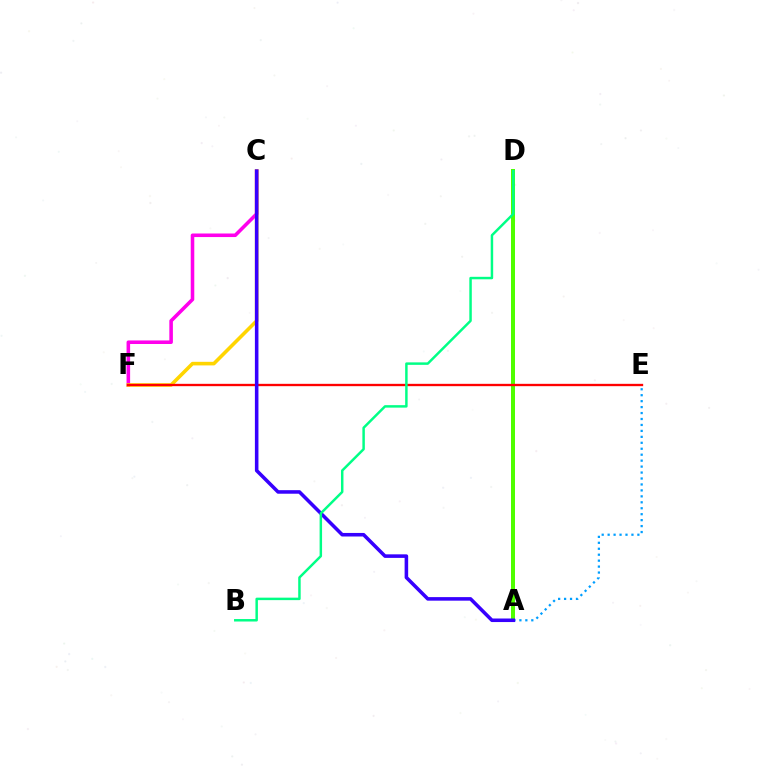{('C', 'F'): [{'color': '#ff00ed', 'line_style': 'solid', 'thickness': 2.57}, {'color': '#ffd500', 'line_style': 'solid', 'thickness': 2.58}], ('A', 'D'): [{'color': '#4fff00', 'line_style': 'solid', 'thickness': 2.87}], ('E', 'F'): [{'color': '#ff0000', 'line_style': 'solid', 'thickness': 1.68}], ('A', 'E'): [{'color': '#009eff', 'line_style': 'dotted', 'thickness': 1.62}], ('A', 'C'): [{'color': '#3700ff', 'line_style': 'solid', 'thickness': 2.56}], ('B', 'D'): [{'color': '#00ff86', 'line_style': 'solid', 'thickness': 1.78}]}